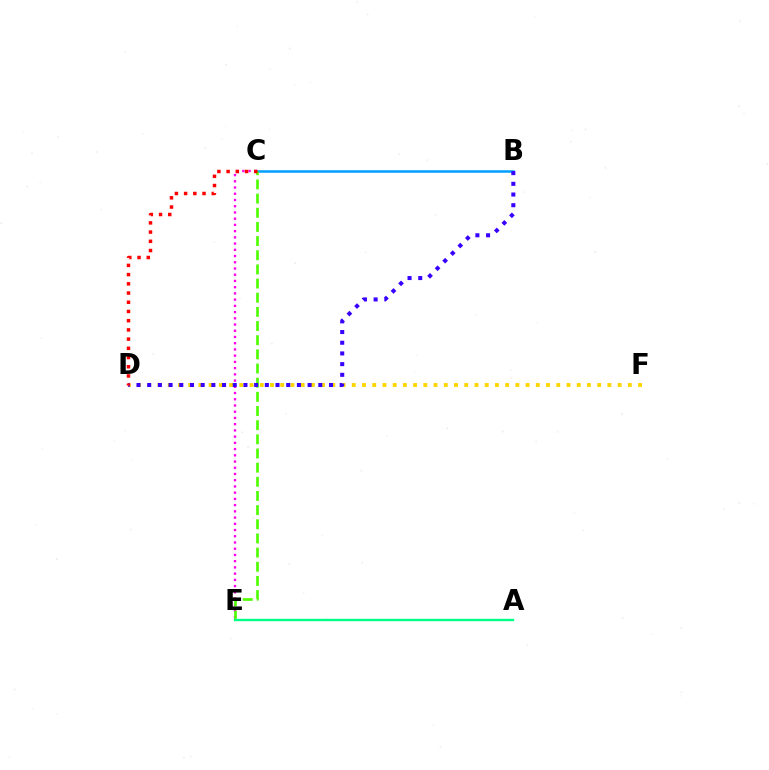{('B', 'C'): [{'color': '#009eff', 'line_style': 'solid', 'thickness': 1.8}], ('C', 'E'): [{'color': '#ff00ed', 'line_style': 'dotted', 'thickness': 1.69}, {'color': '#4fff00', 'line_style': 'dashed', 'thickness': 1.92}], ('D', 'F'): [{'color': '#ffd500', 'line_style': 'dotted', 'thickness': 2.78}], ('A', 'E'): [{'color': '#00ff86', 'line_style': 'solid', 'thickness': 1.72}], ('B', 'D'): [{'color': '#3700ff', 'line_style': 'dotted', 'thickness': 2.91}], ('C', 'D'): [{'color': '#ff0000', 'line_style': 'dotted', 'thickness': 2.5}]}